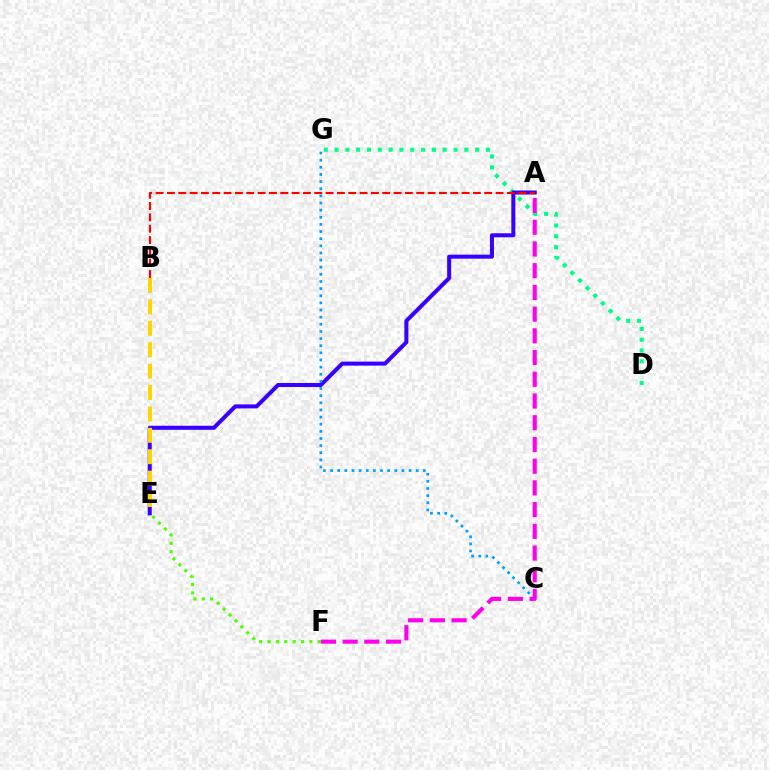{('D', 'G'): [{'color': '#00ff86', 'line_style': 'dotted', 'thickness': 2.94}], ('A', 'E'): [{'color': '#3700ff', 'line_style': 'solid', 'thickness': 2.9}], ('A', 'B'): [{'color': '#ff0000', 'line_style': 'dashed', 'thickness': 1.54}], ('B', 'E'): [{'color': '#ffd500', 'line_style': 'dashed', 'thickness': 2.91}], ('C', 'G'): [{'color': '#009eff', 'line_style': 'dotted', 'thickness': 1.94}], ('E', 'F'): [{'color': '#4fff00', 'line_style': 'dotted', 'thickness': 2.27}], ('A', 'F'): [{'color': '#ff00ed', 'line_style': 'dashed', 'thickness': 2.95}]}